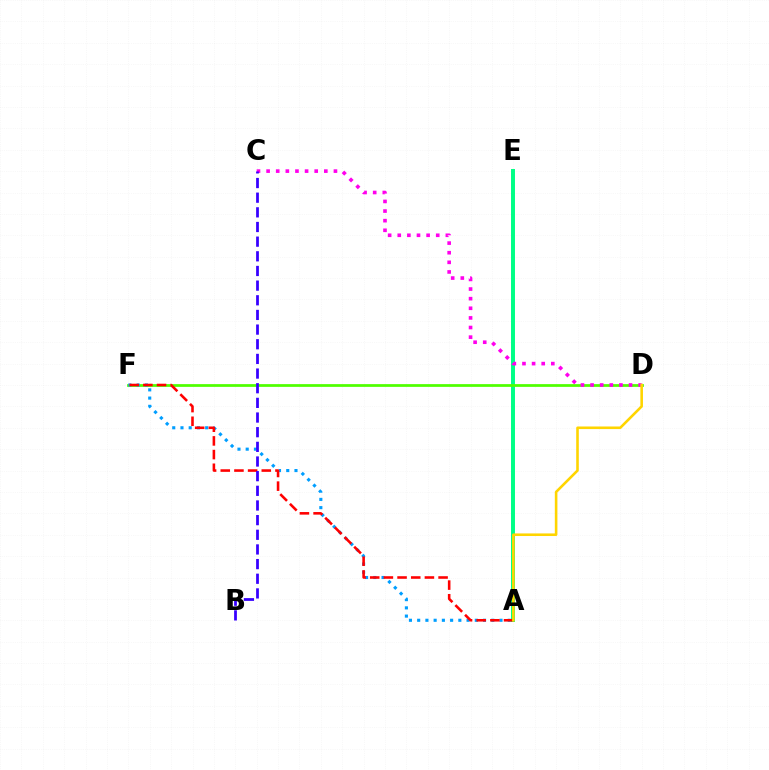{('A', 'E'): [{'color': '#00ff86', 'line_style': 'solid', 'thickness': 2.85}], ('D', 'F'): [{'color': '#4fff00', 'line_style': 'solid', 'thickness': 1.97}], ('A', 'F'): [{'color': '#009eff', 'line_style': 'dotted', 'thickness': 2.24}, {'color': '#ff0000', 'line_style': 'dashed', 'thickness': 1.86}], ('C', 'D'): [{'color': '#ff00ed', 'line_style': 'dotted', 'thickness': 2.61}], ('B', 'C'): [{'color': '#3700ff', 'line_style': 'dashed', 'thickness': 1.99}], ('A', 'D'): [{'color': '#ffd500', 'line_style': 'solid', 'thickness': 1.86}]}